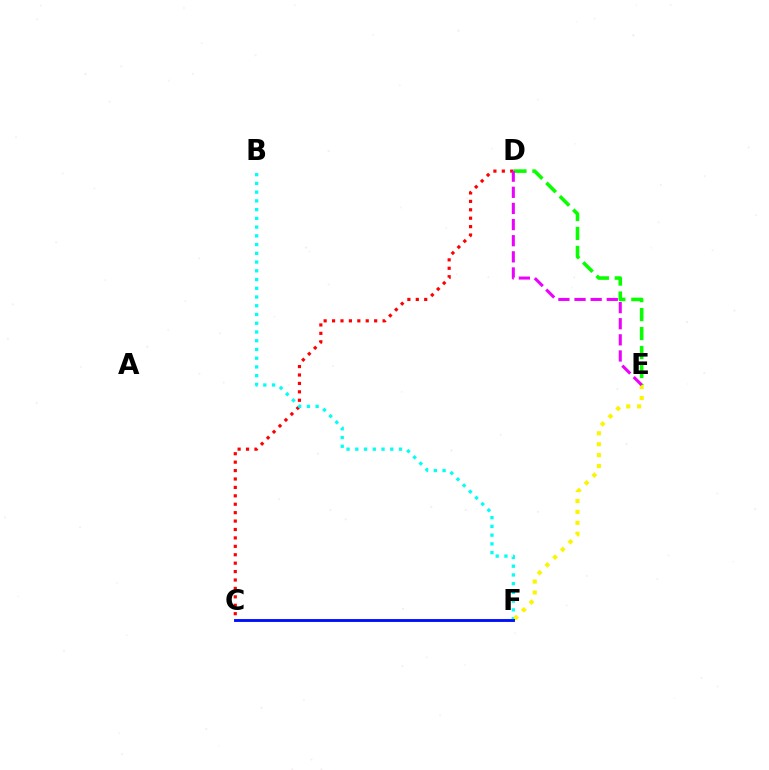{('C', 'D'): [{'color': '#ff0000', 'line_style': 'dotted', 'thickness': 2.29}], ('B', 'F'): [{'color': '#00fff6', 'line_style': 'dotted', 'thickness': 2.37}], ('D', 'E'): [{'color': '#08ff00', 'line_style': 'dashed', 'thickness': 2.58}, {'color': '#ee00ff', 'line_style': 'dashed', 'thickness': 2.19}], ('E', 'F'): [{'color': '#fcf500', 'line_style': 'dotted', 'thickness': 2.97}], ('C', 'F'): [{'color': '#0010ff', 'line_style': 'solid', 'thickness': 2.08}]}